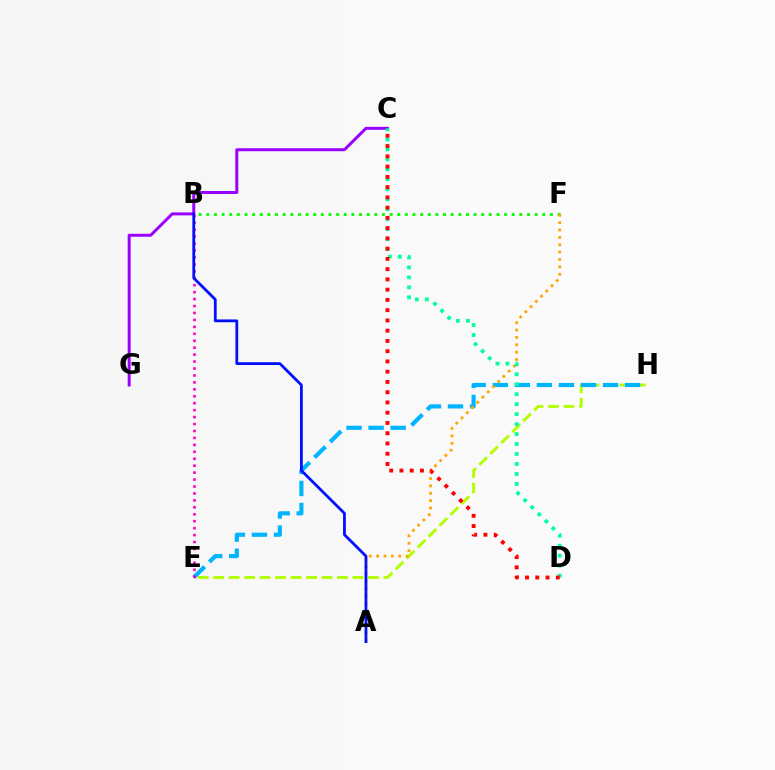{('E', 'H'): [{'color': '#b3ff00', 'line_style': 'dashed', 'thickness': 2.1}, {'color': '#00b5ff', 'line_style': 'dashed', 'thickness': 3.0}], ('B', 'F'): [{'color': '#08ff00', 'line_style': 'dotted', 'thickness': 2.07}], ('A', 'F'): [{'color': '#ffa500', 'line_style': 'dotted', 'thickness': 2.0}], ('C', 'G'): [{'color': '#9b00ff', 'line_style': 'solid', 'thickness': 2.15}], ('C', 'D'): [{'color': '#00ff9d', 'line_style': 'dotted', 'thickness': 2.71}, {'color': '#ff0000', 'line_style': 'dotted', 'thickness': 2.79}], ('B', 'E'): [{'color': '#ff00bd', 'line_style': 'dotted', 'thickness': 1.89}], ('A', 'B'): [{'color': '#0010ff', 'line_style': 'solid', 'thickness': 2.0}]}